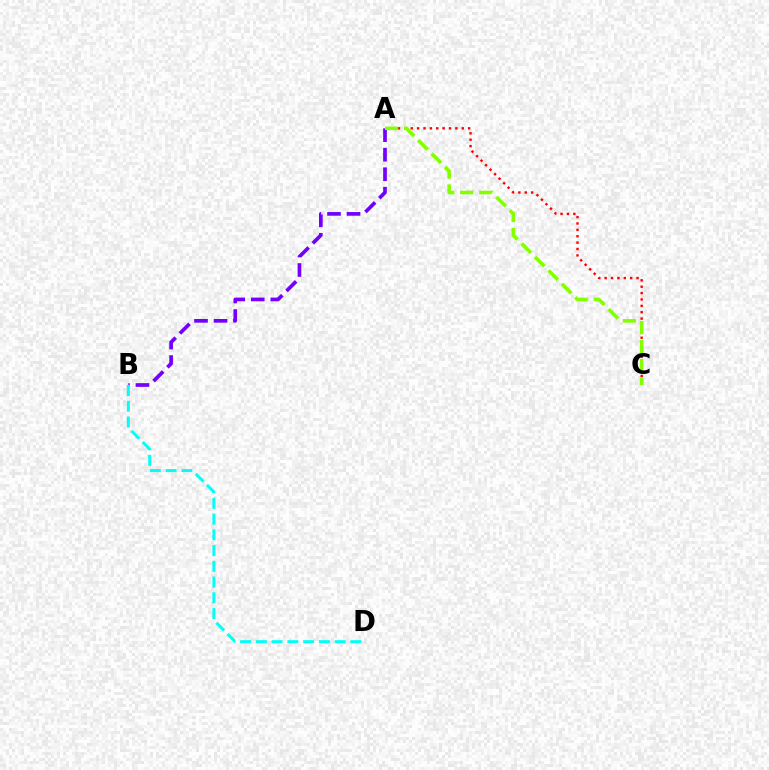{('A', 'C'): [{'color': '#ff0000', 'line_style': 'dotted', 'thickness': 1.73}, {'color': '#84ff00', 'line_style': 'dashed', 'thickness': 2.59}], ('A', 'B'): [{'color': '#7200ff', 'line_style': 'dashed', 'thickness': 2.65}], ('B', 'D'): [{'color': '#00fff6', 'line_style': 'dashed', 'thickness': 2.14}]}